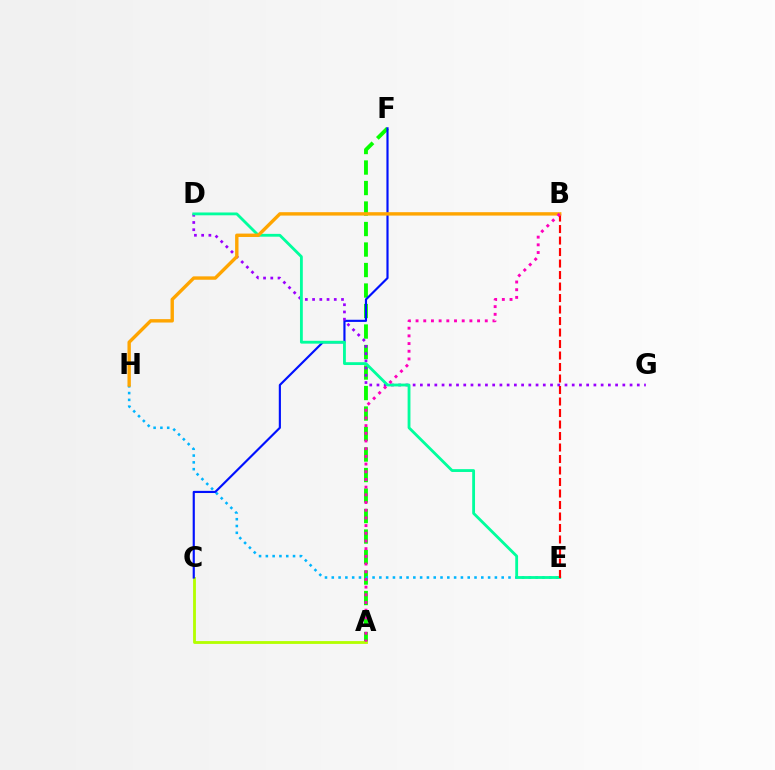{('A', 'F'): [{'color': '#08ff00', 'line_style': 'dashed', 'thickness': 2.78}], ('A', 'C'): [{'color': '#b3ff00', 'line_style': 'solid', 'thickness': 2.03}], ('E', 'H'): [{'color': '#00b5ff', 'line_style': 'dotted', 'thickness': 1.85}], ('C', 'F'): [{'color': '#0010ff', 'line_style': 'solid', 'thickness': 1.55}], ('D', 'G'): [{'color': '#9b00ff', 'line_style': 'dotted', 'thickness': 1.96}], ('D', 'E'): [{'color': '#00ff9d', 'line_style': 'solid', 'thickness': 2.03}], ('B', 'E'): [{'color': '#ff0000', 'line_style': 'dashed', 'thickness': 1.56}], ('B', 'H'): [{'color': '#ffa500', 'line_style': 'solid', 'thickness': 2.44}], ('A', 'B'): [{'color': '#ff00bd', 'line_style': 'dotted', 'thickness': 2.09}]}